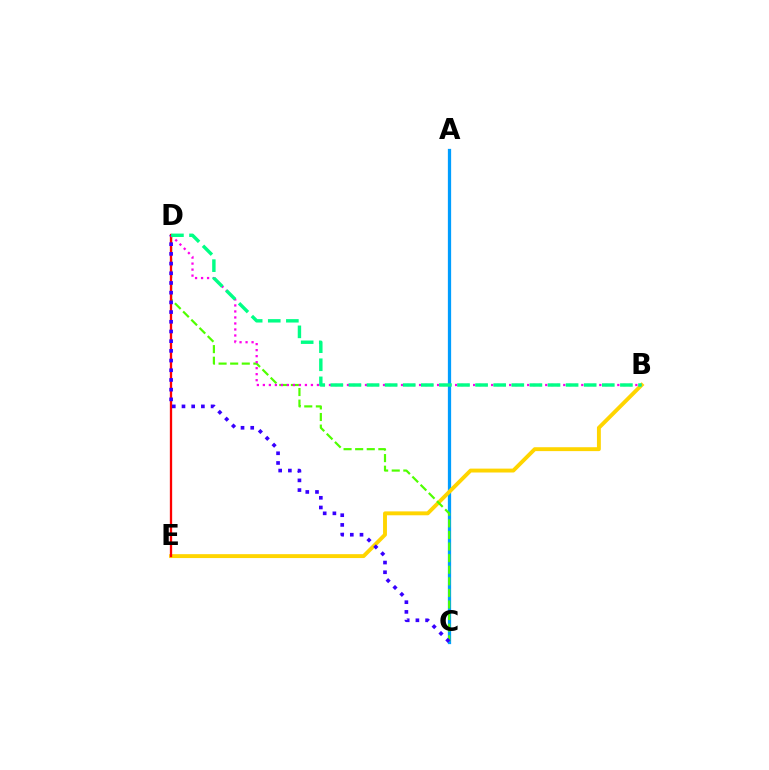{('A', 'C'): [{'color': '#009eff', 'line_style': 'solid', 'thickness': 2.35}], ('B', 'E'): [{'color': '#ffd500', 'line_style': 'solid', 'thickness': 2.8}], ('C', 'D'): [{'color': '#4fff00', 'line_style': 'dashed', 'thickness': 1.57}, {'color': '#3700ff', 'line_style': 'dotted', 'thickness': 2.64}], ('D', 'E'): [{'color': '#ff0000', 'line_style': 'solid', 'thickness': 1.66}], ('B', 'D'): [{'color': '#ff00ed', 'line_style': 'dotted', 'thickness': 1.63}, {'color': '#00ff86', 'line_style': 'dashed', 'thickness': 2.46}]}